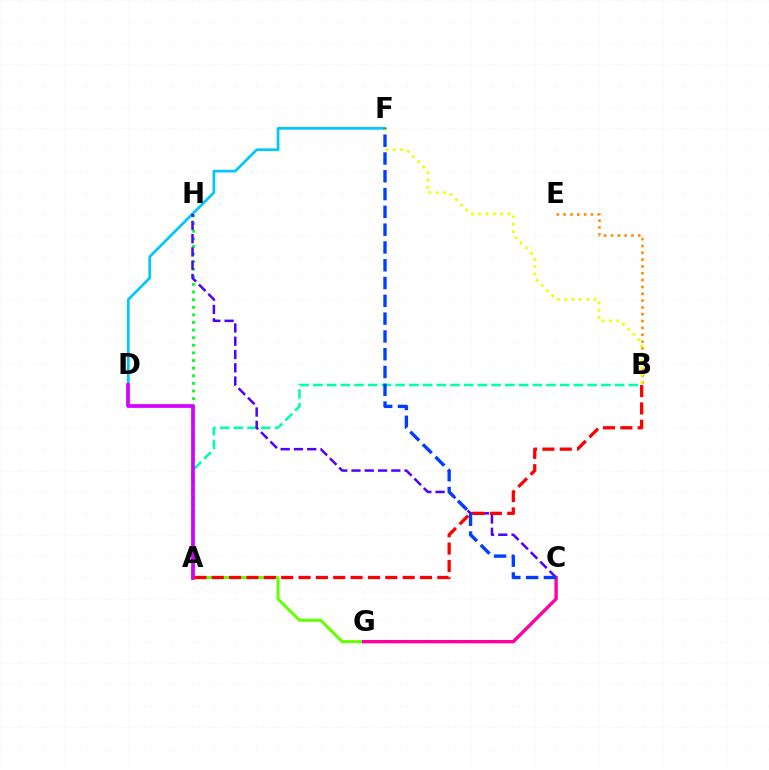{('A', 'H'): [{'color': '#00ff27', 'line_style': 'dotted', 'thickness': 2.07}], ('A', 'G'): [{'color': '#66ff00', 'line_style': 'solid', 'thickness': 2.16}], ('D', 'F'): [{'color': '#00c7ff', 'line_style': 'solid', 'thickness': 1.95}], ('A', 'B'): [{'color': '#00ffaf', 'line_style': 'dashed', 'thickness': 1.86}, {'color': '#ff0000', 'line_style': 'dashed', 'thickness': 2.36}], ('C', 'H'): [{'color': '#4f00ff', 'line_style': 'dashed', 'thickness': 1.8}], ('B', 'E'): [{'color': '#ff8800', 'line_style': 'dotted', 'thickness': 1.86}], ('A', 'D'): [{'color': '#d600ff', 'line_style': 'solid', 'thickness': 2.68}], ('B', 'F'): [{'color': '#eeff00', 'line_style': 'dotted', 'thickness': 1.99}], ('C', 'G'): [{'color': '#ff00a0', 'line_style': 'solid', 'thickness': 2.41}], ('C', 'F'): [{'color': '#003fff', 'line_style': 'dashed', 'thickness': 2.42}]}